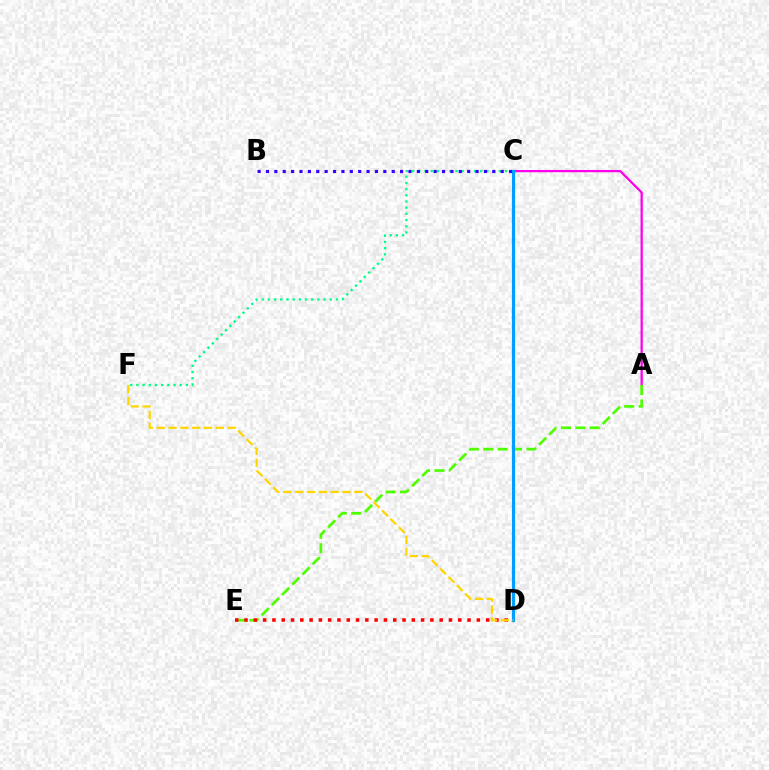{('C', 'F'): [{'color': '#00ff86', 'line_style': 'dotted', 'thickness': 1.68}], ('A', 'C'): [{'color': '#ff00ed', 'line_style': 'solid', 'thickness': 1.63}], ('A', 'E'): [{'color': '#4fff00', 'line_style': 'dashed', 'thickness': 1.96}], ('B', 'C'): [{'color': '#3700ff', 'line_style': 'dotted', 'thickness': 2.28}], ('C', 'D'): [{'color': '#009eff', 'line_style': 'solid', 'thickness': 2.28}], ('D', 'E'): [{'color': '#ff0000', 'line_style': 'dotted', 'thickness': 2.52}], ('D', 'F'): [{'color': '#ffd500', 'line_style': 'dashed', 'thickness': 1.61}]}